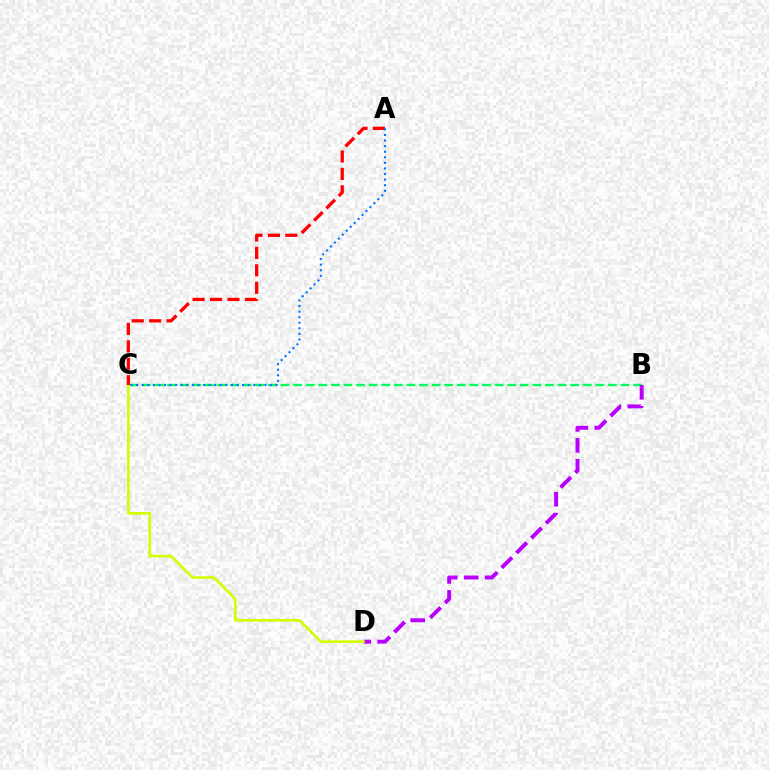{('B', 'C'): [{'color': '#00ff5c', 'line_style': 'dashed', 'thickness': 1.71}], ('B', 'D'): [{'color': '#b900ff', 'line_style': 'dashed', 'thickness': 2.84}], ('C', 'D'): [{'color': '#d1ff00', 'line_style': 'solid', 'thickness': 1.91}], ('A', 'C'): [{'color': '#ff0000', 'line_style': 'dashed', 'thickness': 2.37}, {'color': '#0074ff', 'line_style': 'dotted', 'thickness': 1.52}]}